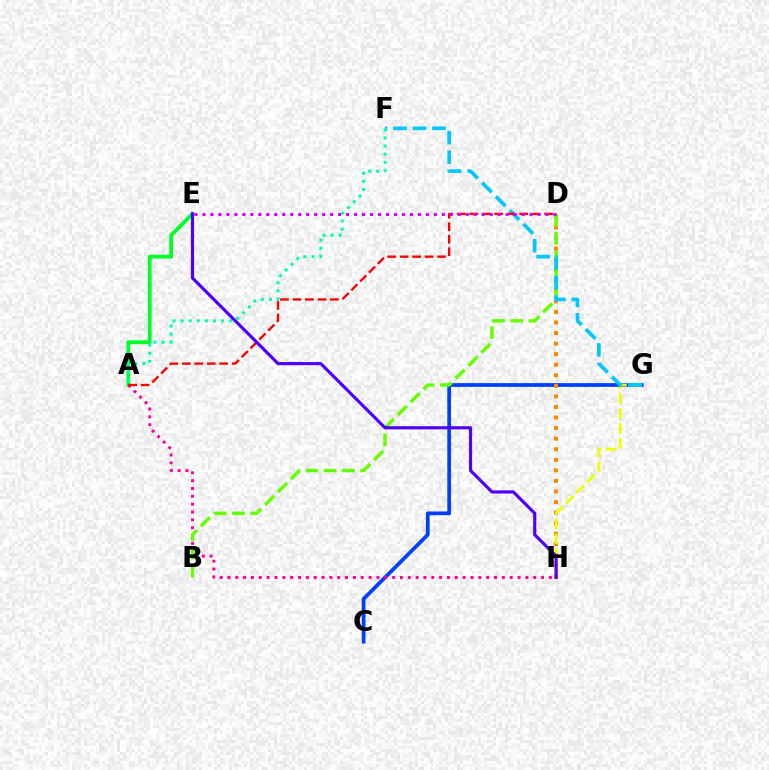{('C', 'G'): [{'color': '#003fff', 'line_style': 'solid', 'thickness': 2.69}], ('D', 'H'): [{'color': '#ff8800', 'line_style': 'dotted', 'thickness': 2.87}], ('A', 'E'): [{'color': '#00ff27', 'line_style': 'solid', 'thickness': 2.72}], ('A', 'H'): [{'color': '#ff00a0', 'line_style': 'dotted', 'thickness': 2.13}], ('B', 'D'): [{'color': '#66ff00', 'line_style': 'dashed', 'thickness': 2.48}], ('G', 'H'): [{'color': '#eeff00', 'line_style': 'dashed', 'thickness': 2.03}], ('F', 'G'): [{'color': '#00c7ff', 'line_style': 'dashed', 'thickness': 2.65}], ('A', 'D'): [{'color': '#ff0000', 'line_style': 'dashed', 'thickness': 1.7}], ('A', 'F'): [{'color': '#00ffaf', 'line_style': 'dotted', 'thickness': 2.2}], ('E', 'H'): [{'color': '#4f00ff', 'line_style': 'solid', 'thickness': 2.27}], ('D', 'E'): [{'color': '#d600ff', 'line_style': 'dotted', 'thickness': 2.17}]}